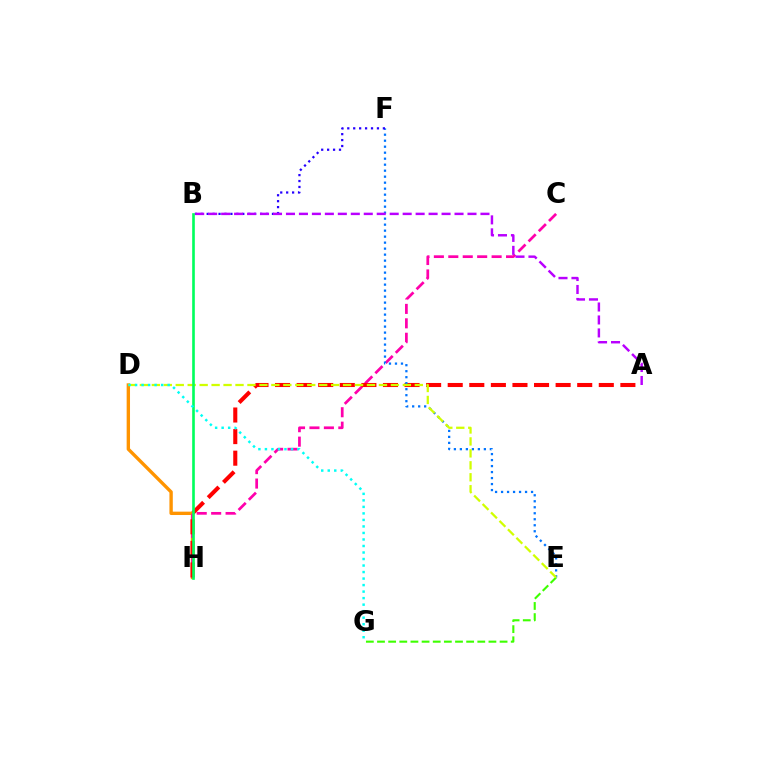{('D', 'H'): [{'color': '#ff9400', 'line_style': 'solid', 'thickness': 2.42}], ('C', 'H'): [{'color': '#ff00ac', 'line_style': 'dashed', 'thickness': 1.96}], ('A', 'H'): [{'color': '#ff0000', 'line_style': 'dashed', 'thickness': 2.93}], ('E', 'F'): [{'color': '#0074ff', 'line_style': 'dotted', 'thickness': 1.63}], ('E', 'G'): [{'color': '#3dff00', 'line_style': 'dashed', 'thickness': 1.51}], ('D', 'E'): [{'color': '#d1ff00', 'line_style': 'dashed', 'thickness': 1.62}], ('B', 'F'): [{'color': '#2500ff', 'line_style': 'dotted', 'thickness': 1.61}], ('A', 'B'): [{'color': '#b900ff', 'line_style': 'dashed', 'thickness': 1.76}], ('B', 'H'): [{'color': '#00ff5c', 'line_style': 'solid', 'thickness': 1.9}], ('D', 'G'): [{'color': '#00fff6', 'line_style': 'dotted', 'thickness': 1.77}]}